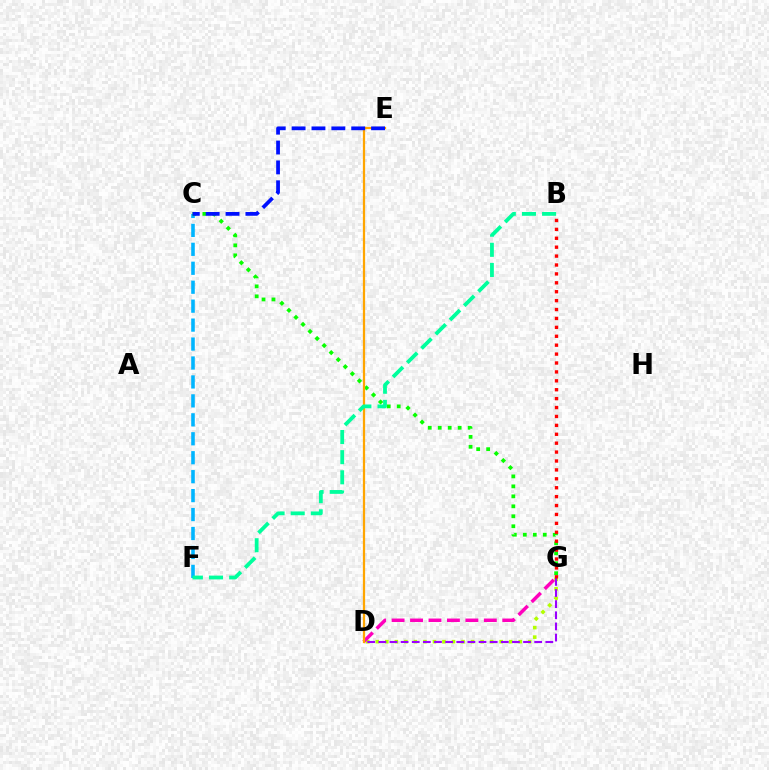{('D', 'G'): [{'color': '#b3ff00', 'line_style': 'dotted', 'thickness': 2.59}, {'color': '#9b00ff', 'line_style': 'dashed', 'thickness': 1.51}, {'color': '#ff00bd', 'line_style': 'dashed', 'thickness': 2.51}], ('C', 'F'): [{'color': '#00b5ff', 'line_style': 'dashed', 'thickness': 2.57}], ('C', 'G'): [{'color': '#08ff00', 'line_style': 'dotted', 'thickness': 2.71}], ('D', 'E'): [{'color': '#ffa500', 'line_style': 'solid', 'thickness': 1.62}], ('B', 'F'): [{'color': '#00ff9d', 'line_style': 'dashed', 'thickness': 2.74}], ('B', 'G'): [{'color': '#ff0000', 'line_style': 'dotted', 'thickness': 2.42}], ('C', 'E'): [{'color': '#0010ff', 'line_style': 'dashed', 'thickness': 2.7}]}